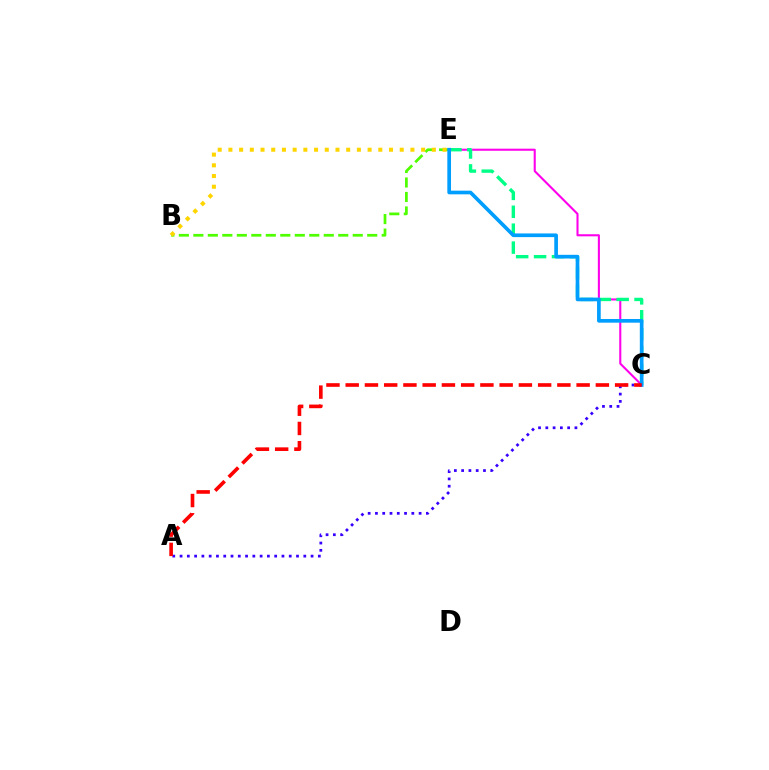{('B', 'E'): [{'color': '#4fff00', 'line_style': 'dashed', 'thickness': 1.97}, {'color': '#ffd500', 'line_style': 'dotted', 'thickness': 2.91}], ('C', 'E'): [{'color': '#ff00ed', 'line_style': 'solid', 'thickness': 1.5}, {'color': '#00ff86', 'line_style': 'dashed', 'thickness': 2.43}, {'color': '#009eff', 'line_style': 'solid', 'thickness': 2.65}], ('A', 'C'): [{'color': '#3700ff', 'line_style': 'dotted', 'thickness': 1.98}, {'color': '#ff0000', 'line_style': 'dashed', 'thickness': 2.61}]}